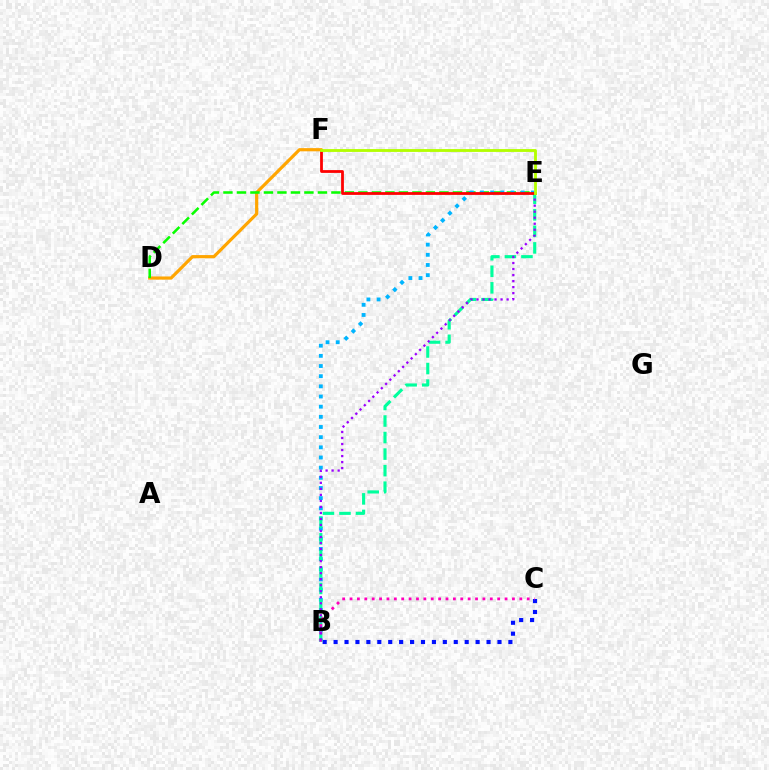{('D', 'F'): [{'color': '#ffa500', 'line_style': 'solid', 'thickness': 2.29}], ('B', 'C'): [{'color': '#0010ff', 'line_style': 'dotted', 'thickness': 2.97}, {'color': '#ff00bd', 'line_style': 'dotted', 'thickness': 2.01}], ('D', 'E'): [{'color': '#08ff00', 'line_style': 'dashed', 'thickness': 1.83}], ('B', 'E'): [{'color': '#00b5ff', 'line_style': 'dotted', 'thickness': 2.76}, {'color': '#00ff9d', 'line_style': 'dashed', 'thickness': 2.25}, {'color': '#9b00ff', 'line_style': 'dotted', 'thickness': 1.64}], ('E', 'F'): [{'color': '#ff0000', 'line_style': 'solid', 'thickness': 2.0}, {'color': '#b3ff00', 'line_style': 'solid', 'thickness': 2.05}]}